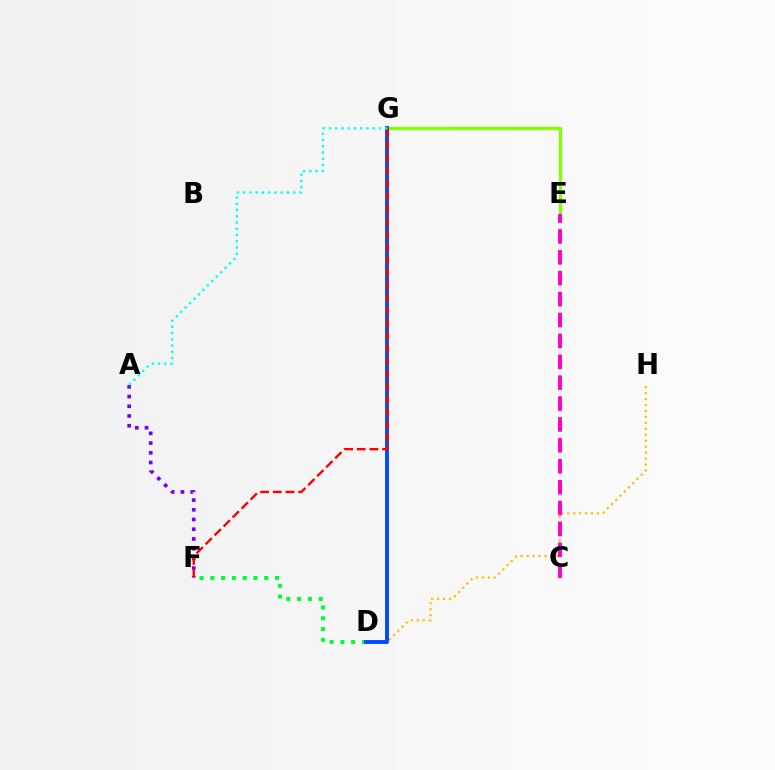{('E', 'G'): [{'color': '#84ff00', 'line_style': 'solid', 'thickness': 2.39}], ('D', 'H'): [{'color': '#ffbd00', 'line_style': 'dotted', 'thickness': 1.62}], ('C', 'E'): [{'color': '#ff00cf', 'line_style': 'dashed', 'thickness': 2.84}], ('A', 'F'): [{'color': '#7200ff', 'line_style': 'dotted', 'thickness': 2.64}], ('D', 'F'): [{'color': '#00ff39', 'line_style': 'dotted', 'thickness': 2.93}], ('D', 'G'): [{'color': '#004bff', 'line_style': 'solid', 'thickness': 2.79}], ('F', 'G'): [{'color': '#ff0000', 'line_style': 'dashed', 'thickness': 1.72}], ('A', 'G'): [{'color': '#00fff6', 'line_style': 'dotted', 'thickness': 1.7}]}